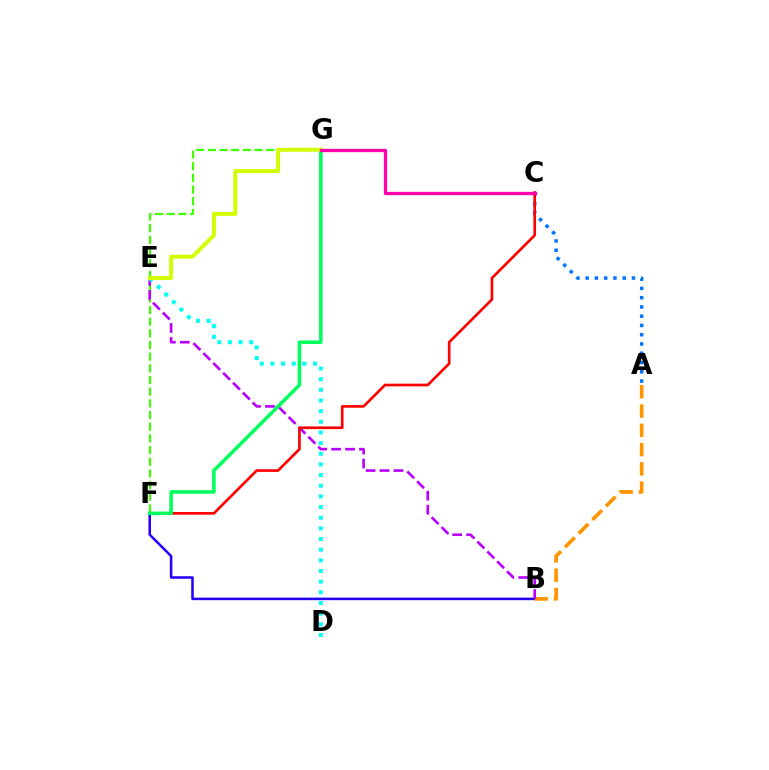{('B', 'F'): [{'color': '#2500ff', 'line_style': 'solid', 'thickness': 1.83}], ('A', 'B'): [{'color': '#ff9400', 'line_style': 'dashed', 'thickness': 2.62}], ('F', 'G'): [{'color': '#3dff00', 'line_style': 'dashed', 'thickness': 1.59}, {'color': '#00ff5c', 'line_style': 'solid', 'thickness': 2.56}], ('A', 'C'): [{'color': '#0074ff', 'line_style': 'dotted', 'thickness': 2.52}], ('B', 'E'): [{'color': '#b900ff', 'line_style': 'dashed', 'thickness': 1.9}], ('C', 'F'): [{'color': '#ff0000', 'line_style': 'solid', 'thickness': 1.92}], ('D', 'E'): [{'color': '#00fff6', 'line_style': 'dotted', 'thickness': 2.9}], ('E', 'G'): [{'color': '#d1ff00', 'line_style': 'solid', 'thickness': 2.82}], ('C', 'G'): [{'color': '#ff00ac', 'line_style': 'solid', 'thickness': 2.37}]}